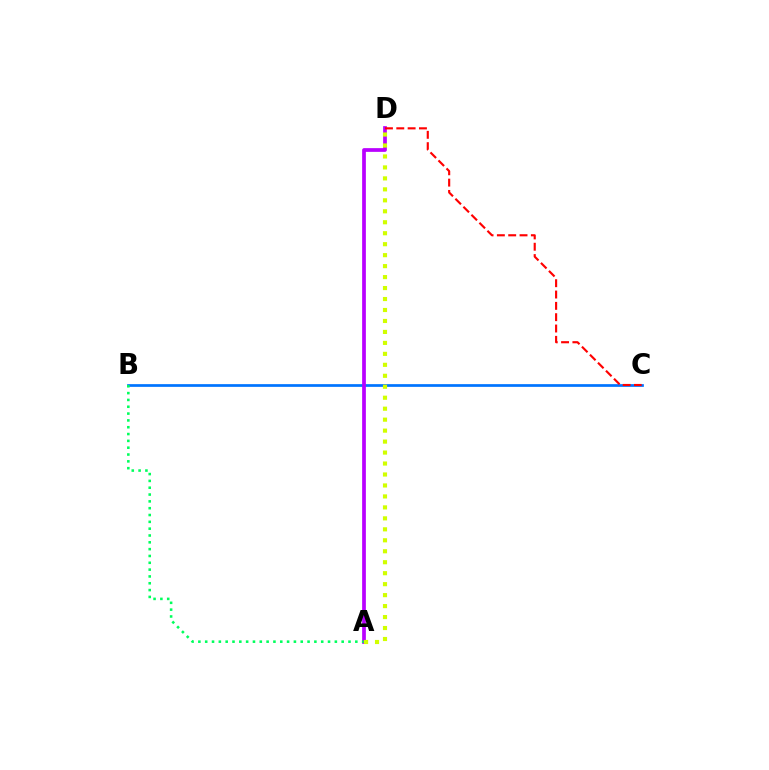{('B', 'C'): [{'color': '#0074ff', 'line_style': 'solid', 'thickness': 1.96}], ('A', 'D'): [{'color': '#b900ff', 'line_style': 'solid', 'thickness': 2.68}, {'color': '#d1ff00', 'line_style': 'dotted', 'thickness': 2.98}], ('C', 'D'): [{'color': '#ff0000', 'line_style': 'dashed', 'thickness': 1.54}], ('A', 'B'): [{'color': '#00ff5c', 'line_style': 'dotted', 'thickness': 1.85}]}